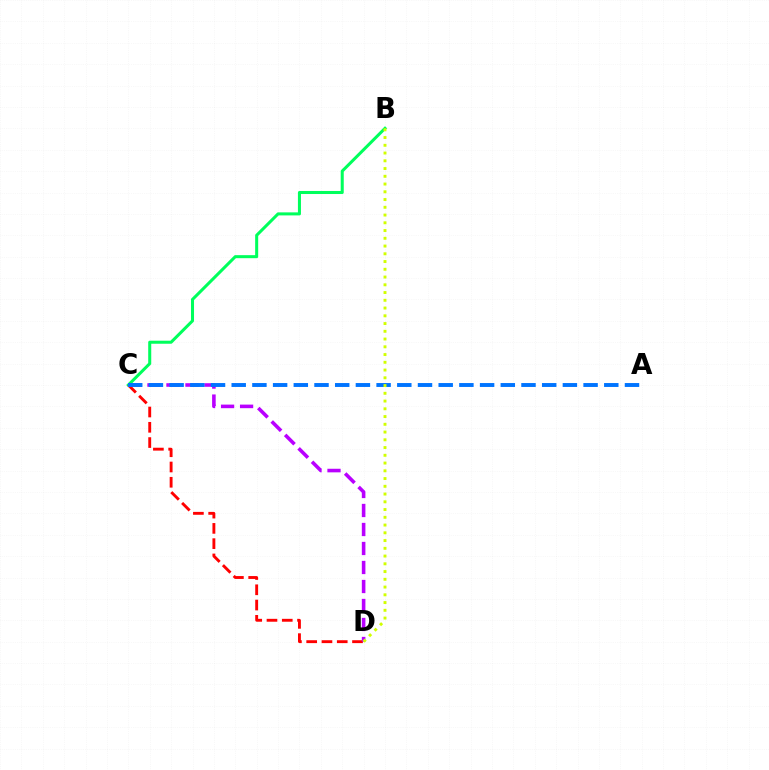{('B', 'C'): [{'color': '#00ff5c', 'line_style': 'solid', 'thickness': 2.19}], ('C', 'D'): [{'color': '#ff0000', 'line_style': 'dashed', 'thickness': 2.07}, {'color': '#b900ff', 'line_style': 'dashed', 'thickness': 2.58}], ('A', 'C'): [{'color': '#0074ff', 'line_style': 'dashed', 'thickness': 2.81}], ('B', 'D'): [{'color': '#d1ff00', 'line_style': 'dotted', 'thickness': 2.11}]}